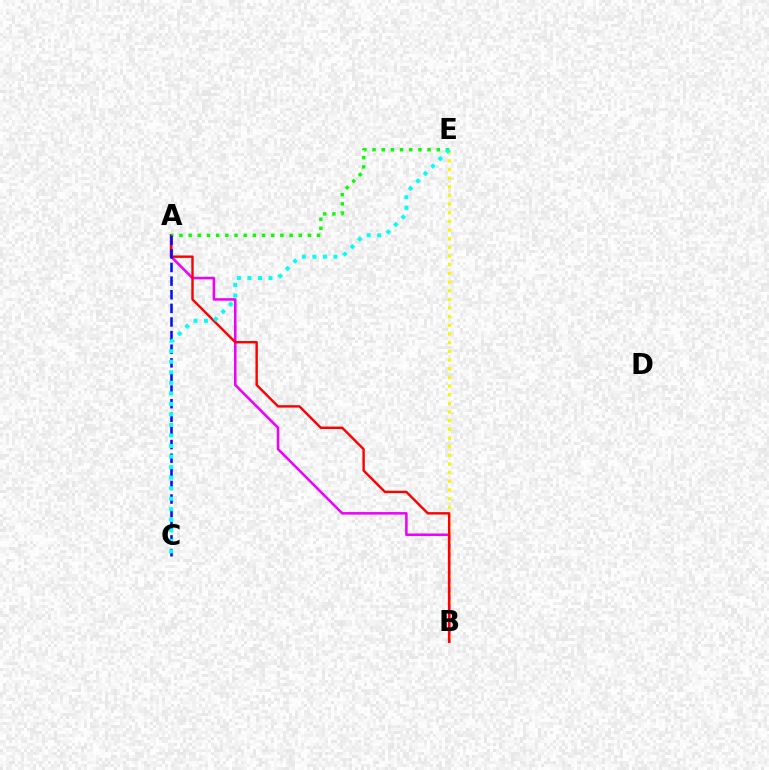{('A', 'B'): [{'color': '#ee00ff', 'line_style': 'solid', 'thickness': 1.83}, {'color': '#ff0000', 'line_style': 'solid', 'thickness': 1.74}], ('B', 'E'): [{'color': '#fcf500', 'line_style': 'dotted', 'thickness': 2.35}], ('A', 'E'): [{'color': '#08ff00', 'line_style': 'dotted', 'thickness': 2.49}], ('A', 'C'): [{'color': '#0010ff', 'line_style': 'dashed', 'thickness': 1.85}], ('C', 'E'): [{'color': '#00fff6', 'line_style': 'dotted', 'thickness': 2.86}]}